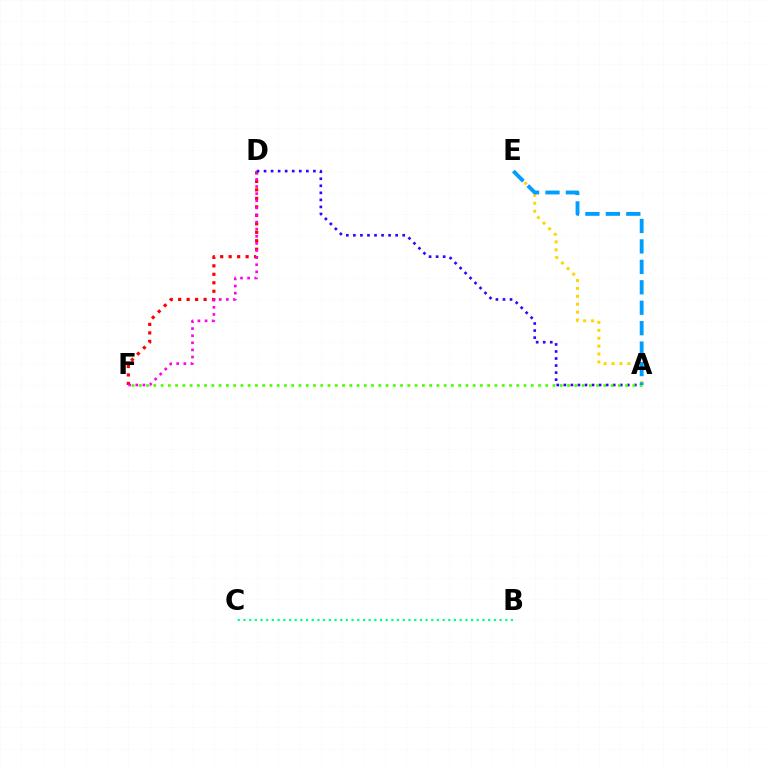{('D', 'F'): [{'color': '#ff0000', 'line_style': 'dotted', 'thickness': 2.3}, {'color': '#ff00ed', 'line_style': 'dotted', 'thickness': 1.93}], ('A', 'D'): [{'color': '#3700ff', 'line_style': 'dotted', 'thickness': 1.91}], ('B', 'C'): [{'color': '#00ff86', 'line_style': 'dotted', 'thickness': 1.55}], ('A', 'E'): [{'color': '#ffd500', 'line_style': 'dotted', 'thickness': 2.15}, {'color': '#009eff', 'line_style': 'dashed', 'thickness': 2.78}], ('A', 'F'): [{'color': '#4fff00', 'line_style': 'dotted', 'thickness': 1.97}]}